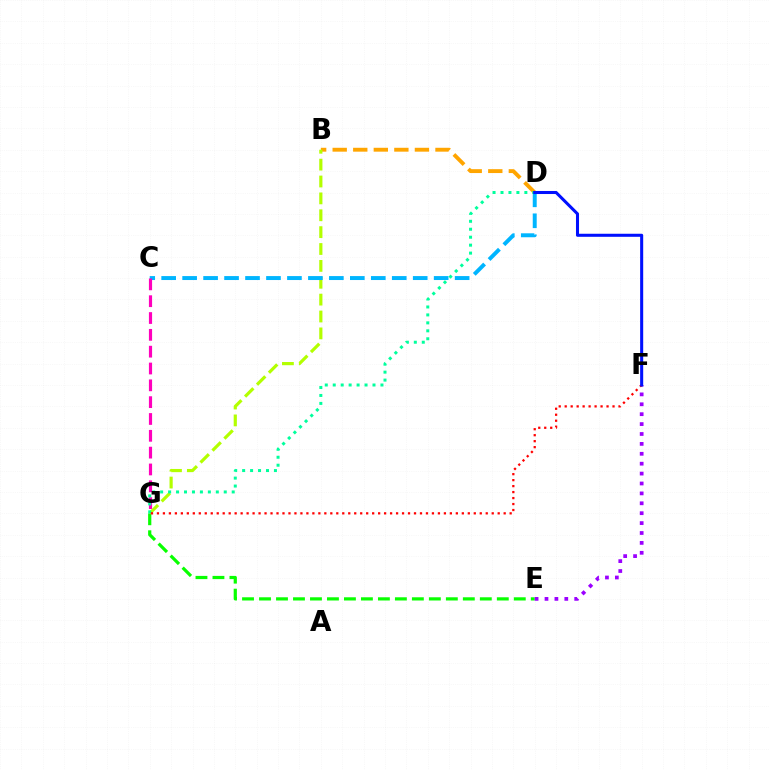{('B', 'D'): [{'color': '#ffa500', 'line_style': 'dashed', 'thickness': 2.79}], ('E', 'G'): [{'color': '#08ff00', 'line_style': 'dashed', 'thickness': 2.31}], ('B', 'G'): [{'color': '#b3ff00', 'line_style': 'dashed', 'thickness': 2.29}], ('C', 'D'): [{'color': '#00b5ff', 'line_style': 'dashed', 'thickness': 2.85}], ('C', 'G'): [{'color': '#ff00bd', 'line_style': 'dashed', 'thickness': 2.29}], ('E', 'F'): [{'color': '#9b00ff', 'line_style': 'dotted', 'thickness': 2.69}], ('D', 'G'): [{'color': '#00ff9d', 'line_style': 'dotted', 'thickness': 2.16}], ('F', 'G'): [{'color': '#ff0000', 'line_style': 'dotted', 'thickness': 1.62}], ('D', 'F'): [{'color': '#0010ff', 'line_style': 'solid', 'thickness': 2.2}]}